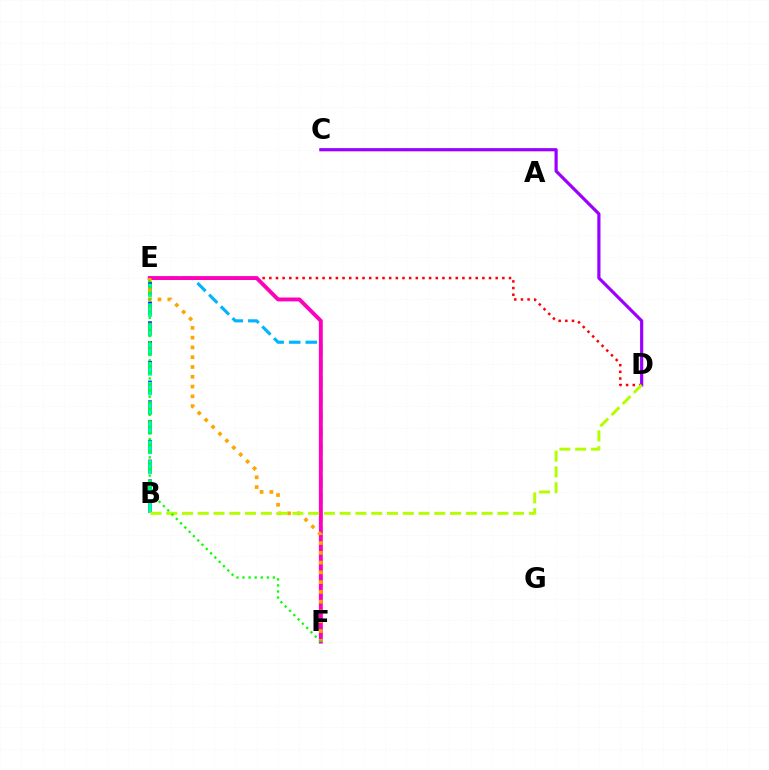{('D', 'E'): [{'color': '#ff0000', 'line_style': 'dotted', 'thickness': 1.81}], ('C', 'D'): [{'color': '#9b00ff', 'line_style': 'solid', 'thickness': 2.29}], ('E', 'F'): [{'color': '#00b5ff', 'line_style': 'dashed', 'thickness': 2.25}, {'color': '#ff00bd', 'line_style': 'solid', 'thickness': 2.8}, {'color': '#ffa500', 'line_style': 'dotted', 'thickness': 2.66}, {'color': '#08ff00', 'line_style': 'dotted', 'thickness': 1.65}], ('B', 'E'): [{'color': '#0010ff', 'line_style': 'dashed', 'thickness': 2.69}, {'color': '#00ff9d', 'line_style': 'dashed', 'thickness': 2.66}], ('B', 'D'): [{'color': '#b3ff00', 'line_style': 'dashed', 'thickness': 2.14}]}